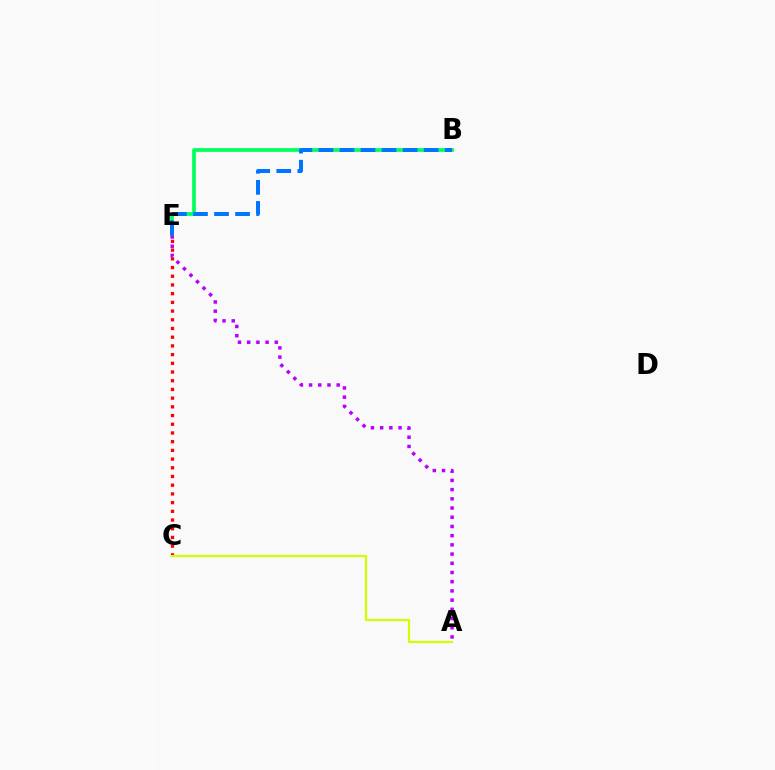{('C', 'E'): [{'color': '#ff0000', 'line_style': 'dotted', 'thickness': 2.37}], ('B', 'E'): [{'color': '#00ff5c', 'line_style': 'solid', 'thickness': 2.68}, {'color': '#0074ff', 'line_style': 'dashed', 'thickness': 2.86}], ('A', 'E'): [{'color': '#b900ff', 'line_style': 'dotted', 'thickness': 2.5}], ('A', 'C'): [{'color': '#d1ff00', 'line_style': 'solid', 'thickness': 1.6}]}